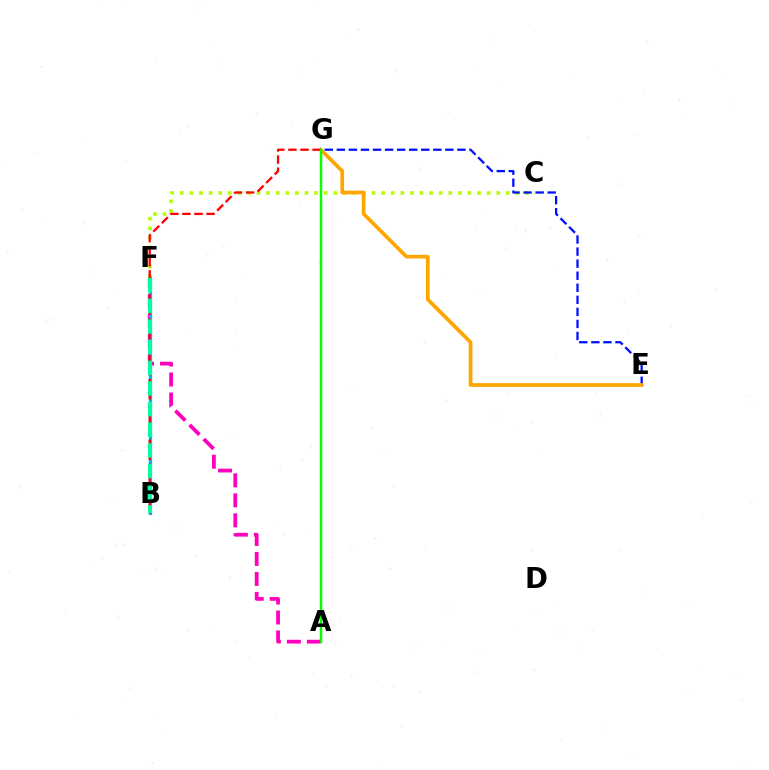{('A', 'F'): [{'color': '#ff00bd', 'line_style': 'dashed', 'thickness': 2.72}], ('C', 'F'): [{'color': '#b3ff00', 'line_style': 'dotted', 'thickness': 2.6}], ('E', 'G'): [{'color': '#0010ff', 'line_style': 'dashed', 'thickness': 1.64}, {'color': '#ffa500', 'line_style': 'solid', 'thickness': 2.66}], ('B', 'F'): [{'color': '#9b00ff', 'line_style': 'dashed', 'thickness': 2.2}, {'color': '#00b5ff', 'line_style': 'solid', 'thickness': 2.33}, {'color': '#00ff9d', 'line_style': 'dashed', 'thickness': 2.81}], ('B', 'G'): [{'color': '#ff0000', 'line_style': 'dashed', 'thickness': 1.64}], ('A', 'G'): [{'color': '#08ff00', 'line_style': 'solid', 'thickness': 1.77}]}